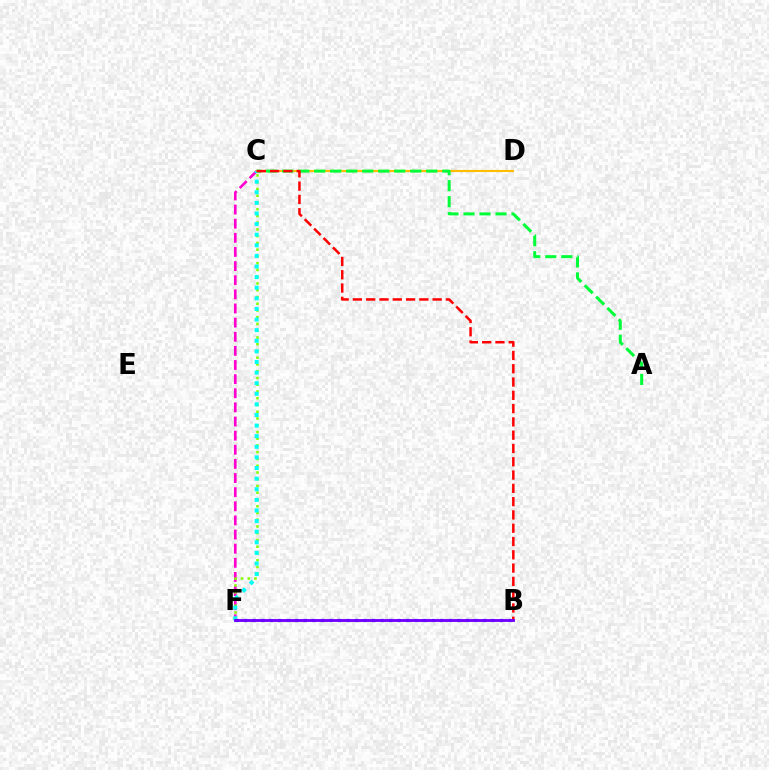{('C', 'F'): [{'color': '#ff00cf', 'line_style': 'dashed', 'thickness': 1.92}, {'color': '#84ff00', 'line_style': 'dotted', 'thickness': 1.83}, {'color': '#00fff6', 'line_style': 'dotted', 'thickness': 2.88}], ('B', 'F'): [{'color': '#004bff', 'line_style': 'dotted', 'thickness': 2.32}, {'color': '#7200ff', 'line_style': 'solid', 'thickness': 2.07}], ('C', 'D'): [{'color': '#ffbd00', 'line_style': 'solid', 'thickness': 1.53}], ('A', 'C'): [{'color': '#00ff39', 'line_style': 'dashed', 'thickness': 2.17}], ('B', 'C'): [{'color': '#ff0000', 'line_style': 'dashed', 'thickness': 1.81}]}